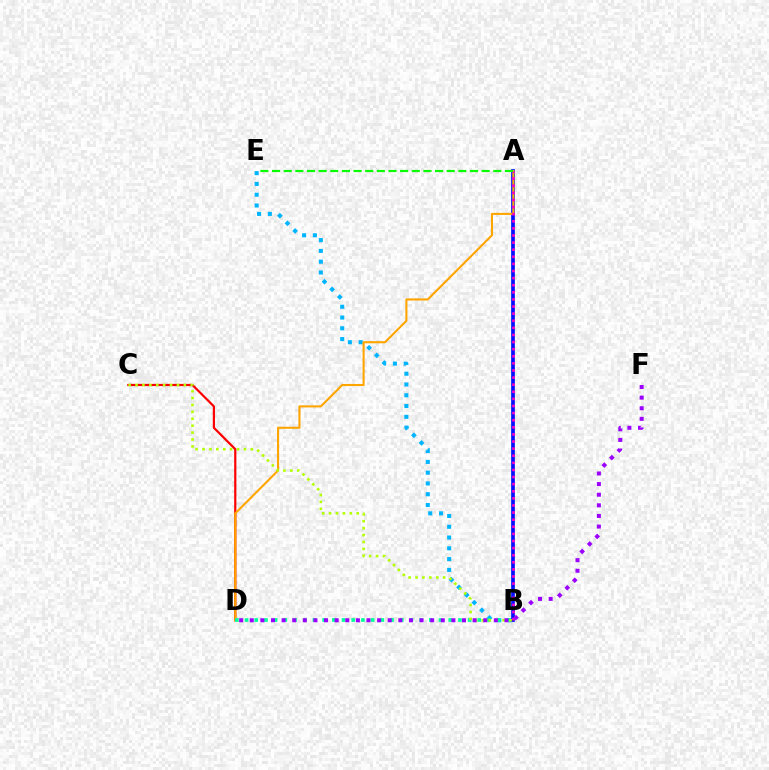{('B', 'E'): [{'color': '#00b5ff', 'line_style': 'dotted', 'thickness': 2.93}], ('A', 'B'): [{'color': '#0010ff', 'line_style': 'solid', 'thickness': 2.65}, {'color': '#ff00bd', 'line_style': 'dotted', 'thickness': 1.93}], ('C', 'D'): [{'color': '#ff0000', 'line_style': 'solid', 'thickness': 1.59}], ('A', 'D'): [{'color': '#ffa500', 'line_style': 'solid', 'thickness': 1.51}], ('B', 'D'): [{'color': '#00ff9d', 'line_style': 'dotted', 'thickness': 2.64}], ('B', 'C'): [{'color': '#b3ff00', 'line_style': 'dotted', 'thickness': 1.88}], ('A', 'E'): [{'color': '#08ff00', 'line_style': 'dashed', 'thickness': 1.58}], ('D', 'F'): [{'color': '#9b00ff', 'line_style': 'dotted', 'thickness': 2.88}]}